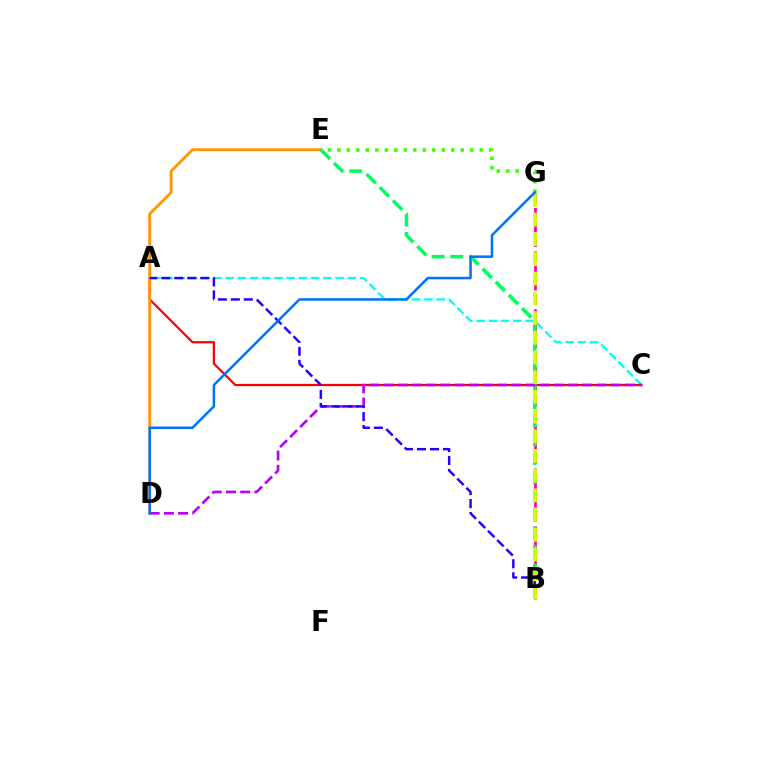{('B', 'G'): [{'color': '#ff00ac', 'line_style': 'dashed', 'thickness': 1.97}, {'color': '#d1ff00', 'line_style': 'dashed', 'thickness': 2.68}], ('A', 'C'): [{'color': '#ff0000', 'line_style': 'solid', 'thickness': 1.62}, {'color': '#00fff6', 'line_style': 'dashed', 'thickness': 1.66}], ('E', 'G'): [{'color': '#3dff00', 'line_style': 'dotted', 'thickness': 2.58}], ('D', 'E'): [{'color': '#ff9400', 'line_style': 'solid', 'thickness': 2.04}], ('B', 'E'): [{'color': '#00ff5c', 'line_style': 'dashed', 'thickness': 2.53}], ('C', 'D'): [{'color': '#b900ff', 'line_style': 'dashed', 'thickness': 1.93}], ('A', 'B'): [{'color': '#2500ff', 'line_style': 'dashed', 'thickness': 1.76}], ('D', 'G'): [{'color': '#0074ff', 'line_style': 'solid', 'thickness': 1.83}]}